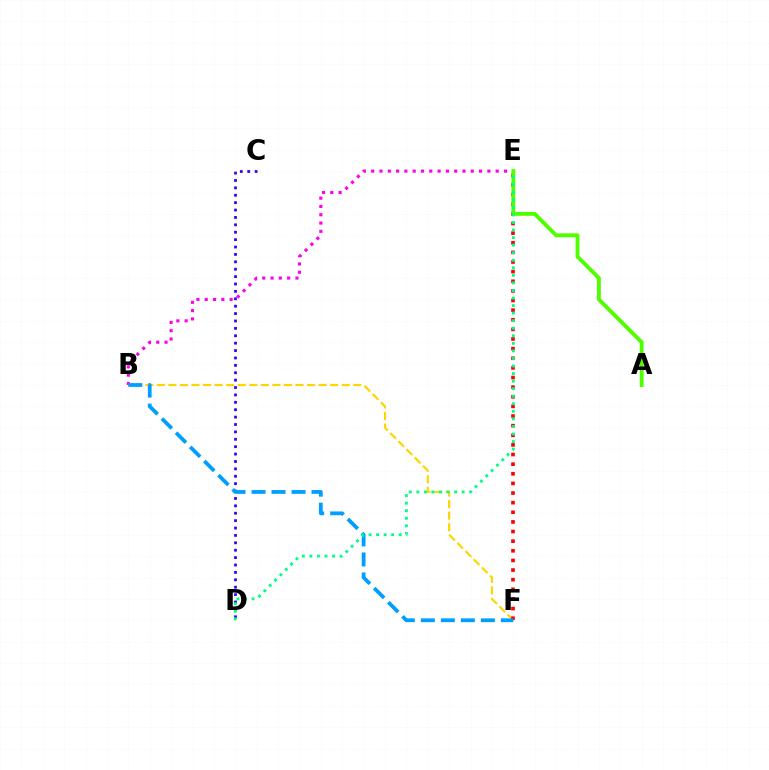{('C', 'D'): [{'color': '#3700ff', 'line_style': 'dotted', 'thickness': 2.01}], ('B', 'F'): [{'color': '#ffd500', 'line_style': 'dashed', 'thickness': 1.57}, {'color': '#009eff', 'line_style': 'dashed', 'thickness': 2.72}], ('E', 'F'): [{'color': '#ff0000', 'line_style': 'dotted', 'thickness': 2.62}], ('B', 'E'): [{'color': '#ff00ed', 'line_style': 'dotted', 'thickness': 2.25}], ('A', 'E'): [{'color': '#4fff00', 'line_style': 'solid', 'thickness': 2.78}], ('D', 'E'): [{'color': '#00ff86', 'line_style': 'dotted', 'thickness': 2.05}]}